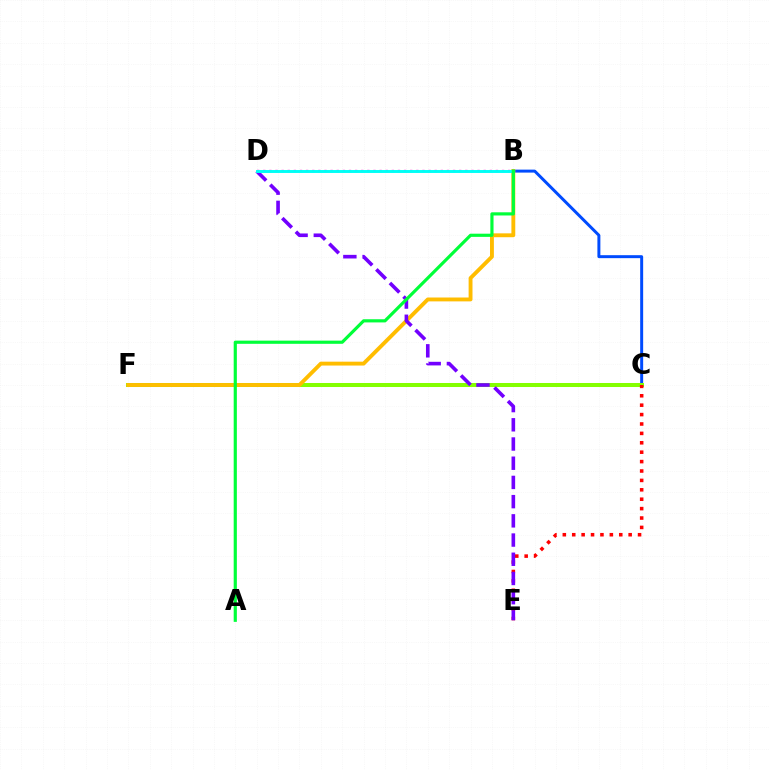{('B', 'C'): [{'color': '#004bff', 'line_style': 'solid', 'thickness': 2.14}], ('C', 'F'): [{'color': '#84ff00', 'line_style': 'solid', 'thickness': 2.89}], ('B', 'F'): [{'color': '#ffbd00', 'line_style': 'solid', 'thickness': 2.79}], ('C', 'E'): [{'color': '#ff0000', 'line_style': 'dotted', 'thickness': 2.55}], ('B', 'D'): [{'color': '#ff00cf', 'line_style': 'dotted', 'thickness': 1.66}, {'color': '#00fff6', 'line_style': 'solid', 'thickness': 2.11}], ('D', 'E'): [{'color': '#7200ff', 'line_style': 'dashed', 'thickness': 2.61}], ('A', 'B'): [{'color': '#00ff39', 'line_style': 'solid', 'thickness': 2.28}]}